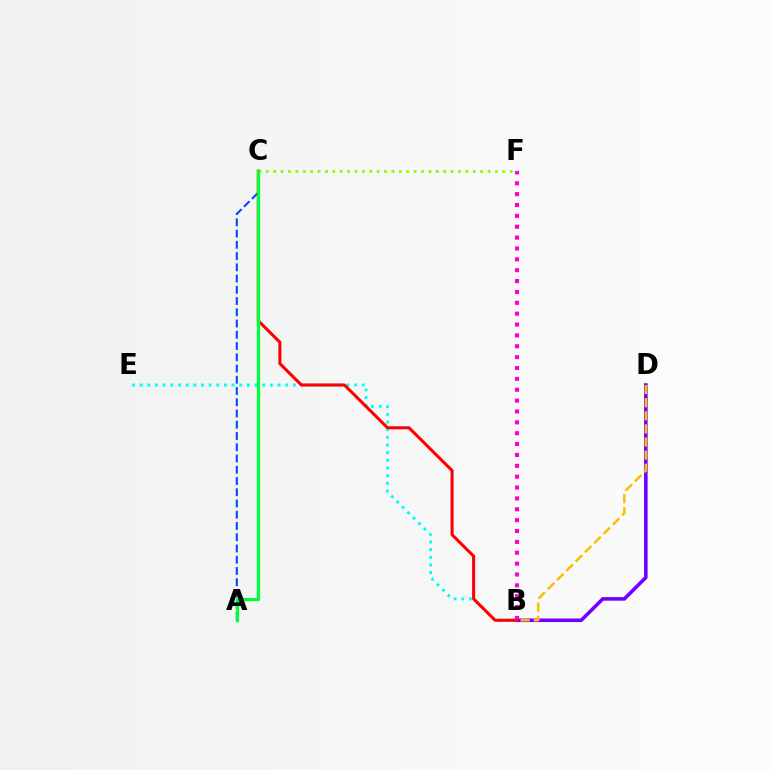{('A', 'C'): [{'color': '#004bff', 'line_style': 'dashed', 'thickness': 1.53}, {'color': '#00ff39', 'line_style': 'solid', 'thickness': 2.33}], ('B', 'D'): [{'color': '#7200ff', 'line_style': 'solid', 'thickness': 2.58}, {'color': '#ffbd00', 'line_style': 'dashed', 'thickness': 1.78}], ('B', 'E'): [{'color': '#00fff6', 'line_style': 'dotted', 'thickness': 2.08}], ('C', 'F'): [{'color': '#84ff00', 'line_style': 'dotted', 'thickness': 2.01}], ('B', 'C'): [{'color': '#ff0000', 'line_style': 'solid', 'thickness': 2.2}], ('B', 'F'): [{'color': '#ff00cf', 'line_style': 'dotted', 'thickness': 2.95}]}